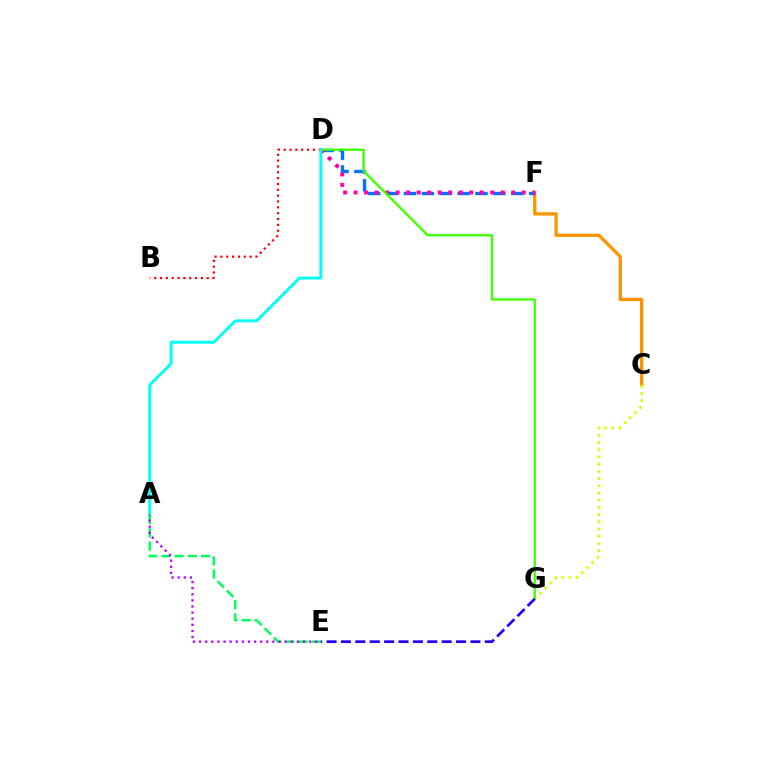{('C', 'F'): [{'color': '#ff9400', 'line_style': 'solid', 'thickness': 2.38}], ('D', 'F'): [{'color': '#0074ff', 'line_style': 'dashed', 'thickness': 2.43}, {'color': '#ff00ac', 'line_style': 'dotted', 'thickness': 2.85}], ('C', 'G'): [{'color': '#d1ff00', 'line_style': 'dotted', 'thickness': 1.96}], ('B', 'D'): [{'color': '#ff0000', 'line_style': 'dotted', 'thickness': 1.59}], ('A', 'E'): [{'color': '#00ff5c', 'line_style': 'dashed', 'thickness': 1.79}, {'color': '#b900ff', 'line_style': 'dotted', 'thickness': 1.66}], ('D', 'G'): [{'color': '#3dff00', 'line_style': 'solid', 'thickness': 1.66}], ('A', 'D'): [{'color': '#00fff6', 'line_style': 'solid', 'thickness': 2.11}], ('E', 'G'): [{'color': '#2500ff', 'line_style': 'dashed', 'thickness': 1.95}]}